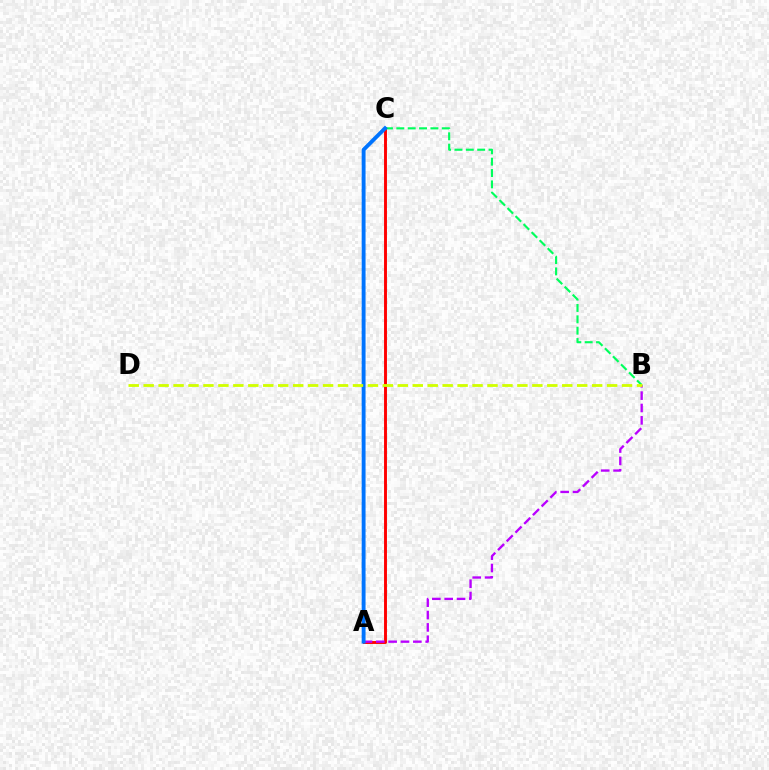{('A', 'C'): [{'color': '#ff0000', 'line_style': 'solid', 'thickness': 2.1}, {'color': '#0074ff', 'line_style': 'solid', 'thickness': 2.79}], ('A', 'B'): [{'color': '#b900ff', 'line_style': 'dashed', 'thickness': 1.68}], ('B', 'C'): [{'color': '#00ff5c', 'line_style': 'dashed', 'thickness': 1.54}], ('B', 'D'): [{'color': '#d1ff00', 'line_style': 'dashed', 'thickness': 2.03}]}